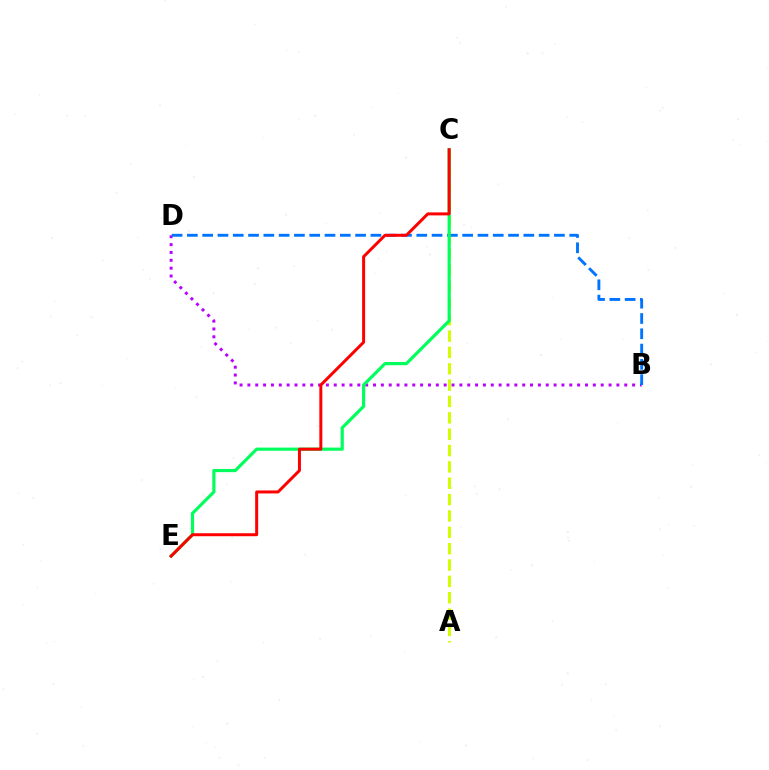{('B', 'D'): [{'color': '#b900ff', 'line_style': 'dotted', 'thickness': 2.13}, {'color': '#0074ff', 'line_style': 'dashed', 'thickness': 2.08}], ('A', 'C'): [{'color': '#d1ff00', 'line_style': 'dashed', 'thickness': 2.22}], ('C', 'E'): [{'color': '#00ff5c', 'line_style': 'solid', 'thickness': 2.29}, {'color': '#ff0000', 'line_style': 'solid', 'thickness': 2.15}]}